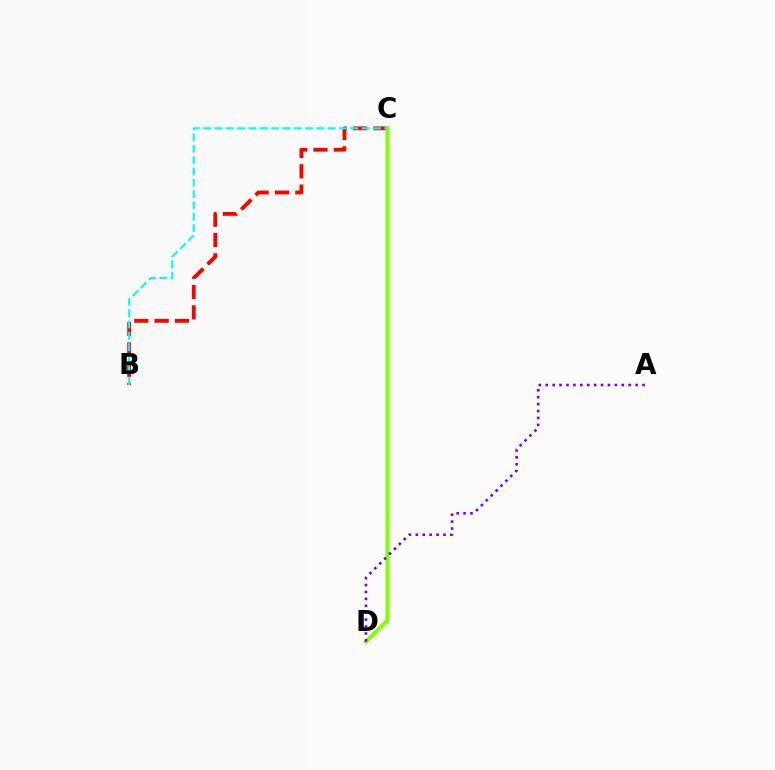{('B', 'C'): [{'color': '#ff0000', 'line_style': 'dashed', 'thickness': 2.76}, {'color': '#00fff6', 'line_style': 'dashed', 'thickness': 1.54}], ('C', 'D'): [{'color': '#84ff00', 'line_style': 'solid', 'thickness': 2.92}], ('A', 'D'): [{'color': '#7200ff', 'line_style': 'dotted', 'thickness': 1.88}]}